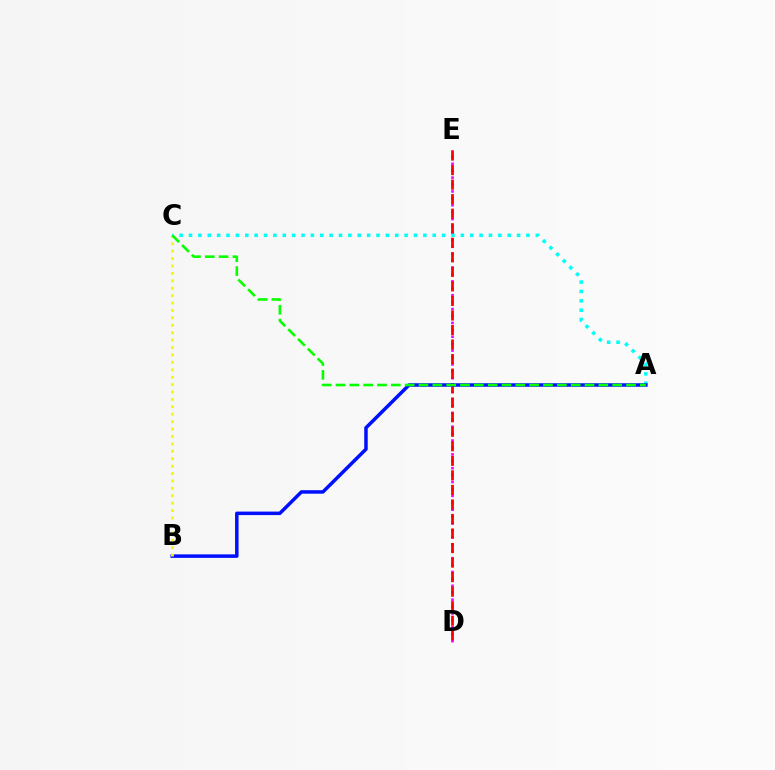{('D', 'E'): [{'color': '#ee00ff', 'line_style': 'dotted', 'thickness': 1.88}, {'color': '#ff0000', 'line_style': 'dashed', 'thickness': 1.97}], ('A', 'C'): [{'color': '#00fff6', 'line_style': 'dotted', 'thickness': 2.55}, {'color': '#08ff00', 'line_style': 'dashed', 'thickness': 1.88}], ('A', 'B'): [{'color': '#0010ff', 'line_style': 'solid', 'thickness': 2.52}], ('B', 'C'): [{'color': '#fcf500', 'line_style': 'dotted', 'thickness': 2.01}]}